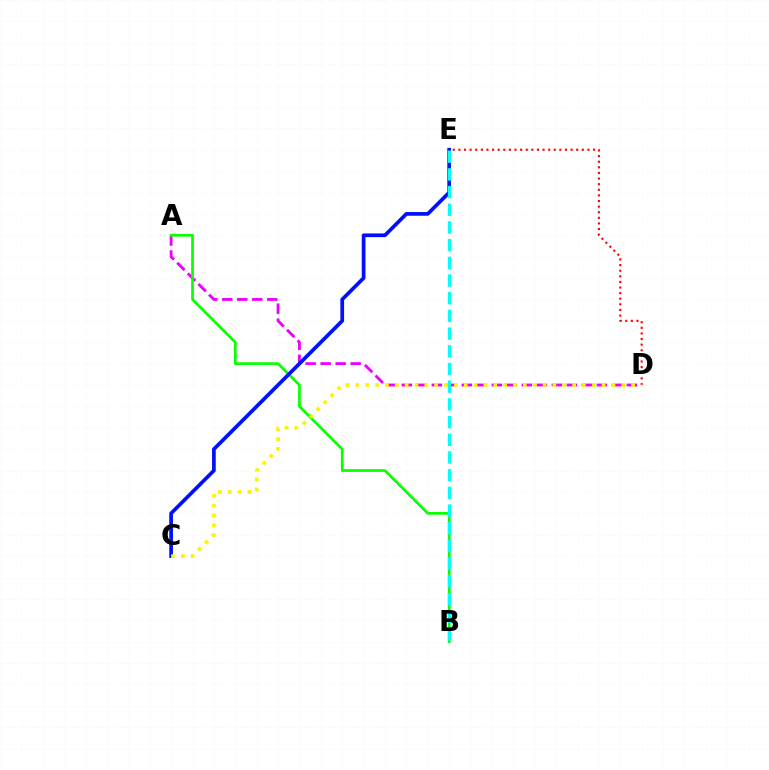{('A', 'D'): [{'color': '#ee00ff', 'line_style': 'dashed', 'thickness': 2.04}], ('A', 'B'): [{'color': '#08ff00', 'line_style': 'solid', 'thickness': 1.93}], ('C', 'E'): [{'color': '#0010ff', 'line_style': 'solid', 'thickness': 2.67}], ('B', 'E'): [{'color': '#00fff6', 'line_style': 'dashed', 'thickness': 2.4}], ('D', 'E'): [{'color': '#ff0000', 'line_style': 'dotted', 'thickness': 1.52}], ('C', 'D'): [{'color': '#fcf500', 'line_style': 'dotted', 'thickness': 2.68}]}